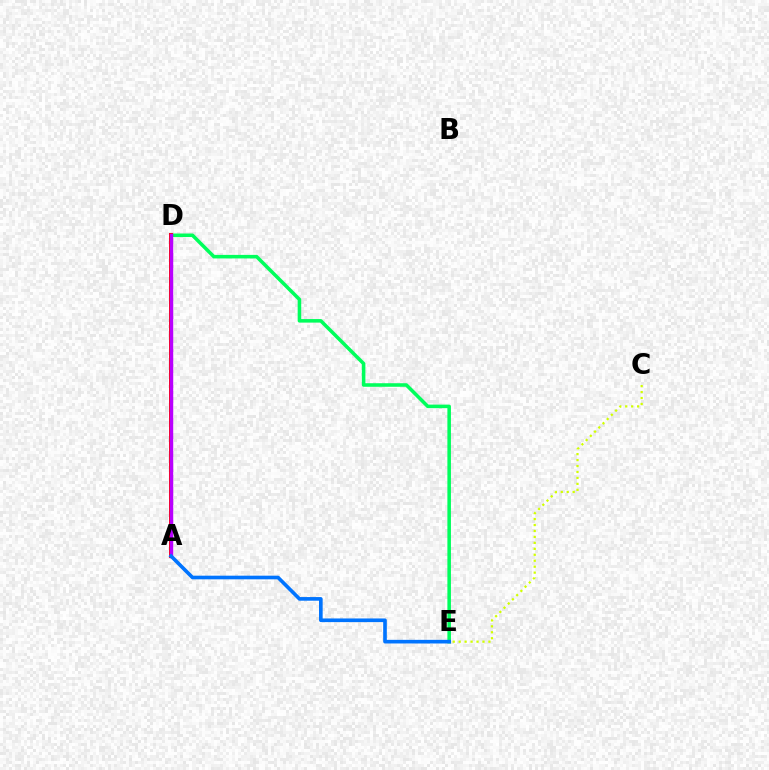{('D', 'E'): [{'color': '#00ff5c', 'line_style': 'solid', 'thickness': 2.56}], ('C', 'E'): [{'color': '#d1ff00', 'line_style': 'dotted', 'thickness': 1.62}], ('A', 'D'): [{'color': '#ff0000', 'line_style': 'solid', 'thickness': 2.85}, {'color': '#b900ff', 'line_style': 'solid', 'thickness': 2.48}], ('A', 'E'): [{'color': '#0074ff', 'line_style': 'solid', 'thickness': 2.62}]}